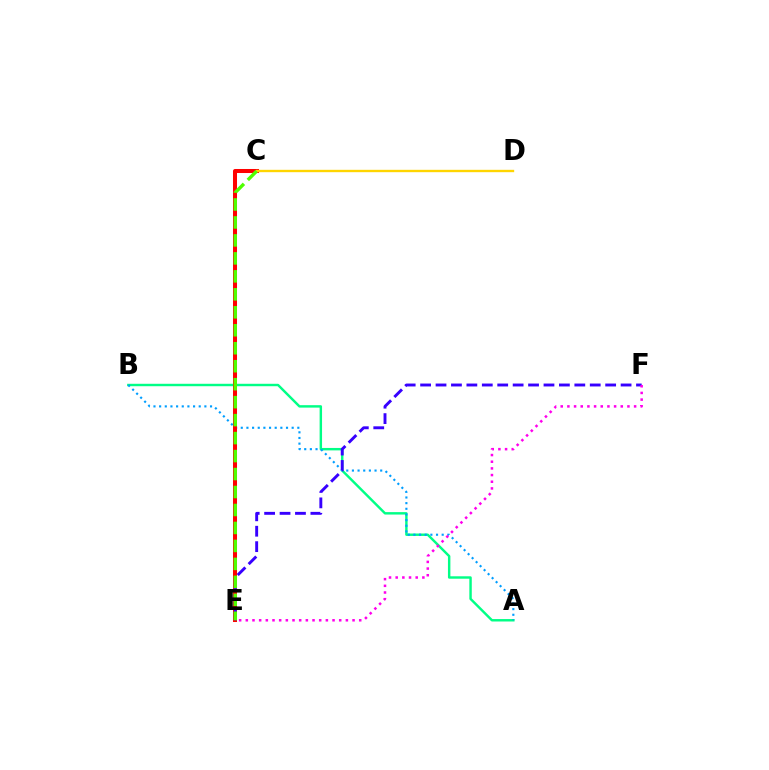{('A', 'B'): [{'color': '#00ff86', 'line_style': 'solid', 'thickness': 1.75}, {'color': '#009eff', 'line_style': 'dotted', 'thickness': 1.54}], ('C', 'E'): [{'color': '#ff0000', 'line_style': 'solid', 'thickness': 2.9}, {'color': '#4fff00', 'line_style': 'dashed', 'thickness': 2.44}], ('E', 'F'): [{'color': '#3700ff', 'line_style': 'dashed', 'thickness': 2.09}, {'color': '#ff00ed', 'line_style': 'dotted', 'thickness': 1.81}], ('C', 'D'): [{'color': '#ffd500', 'line_style': 'solid', 'thickness': 1.71}]}